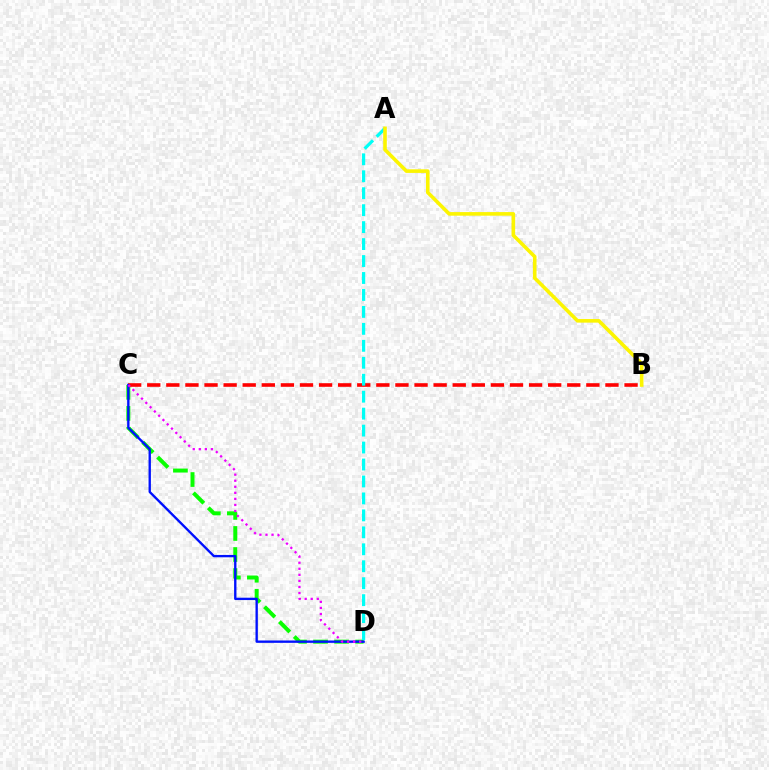{('C', 'D'): [{'color': '#08ff00', 'line_style': 'dashed', 'thickness': 2.86}, {'color': '#0010ff', 'line_style': 'solid', 'thickness': 1.69}, {'color': '#ee00ff', 'line_style': 'dotted', 'thickness': 1.65}], ('B', 'C'): [{'color': '#ff0000', 'line_style': 'dashed', 'thickness': 2.59}], ('A', 'D'): [{'color': '#00fff6', 'line_style': 'dashed', 'thickness': 2.3}], ('A', 'B'): [{'color': '#fcf500', 'line_style': 'solid', 'thickness': 2.6}]}